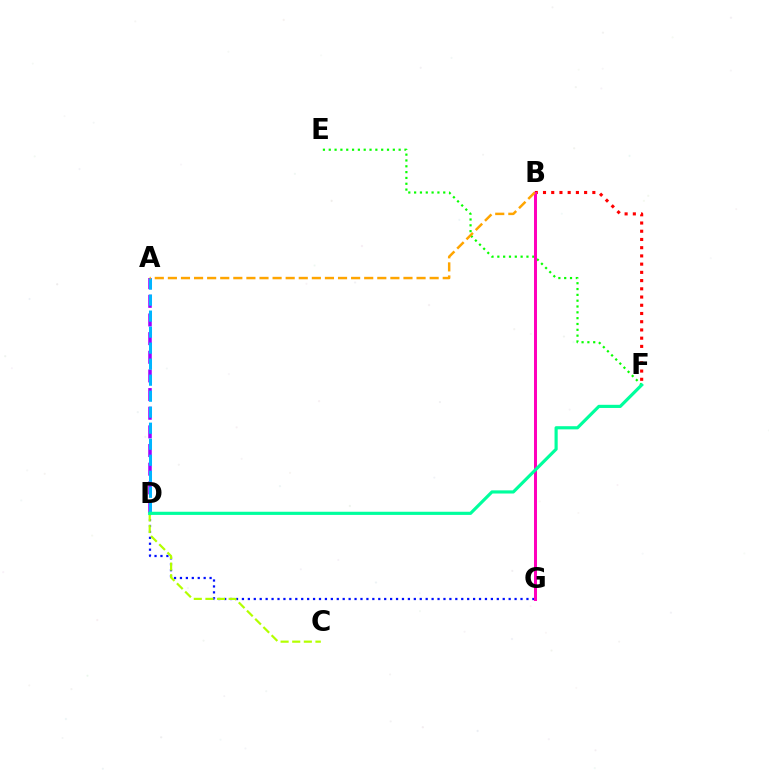{('D', 'G'): [{'color': '#0010ff', 'line_style': 'dotted', 'thickness': 1.61}], ('A', 'D'): [{'color': '#9b00ff', 'line_style': 'dashed', 'thickness': 2.53}, {'color': '#00b5ff', 'line_style': 'dashed', 'thickness': 2.18}], ('C', 'D'): [{'color': '#b3ff00', 'line_style': 'dashed', 'thickness': 1.58}], ('E', 'F'): [{'color': '#08ff00', 'line_style': 'dotted', 'thickness': 1.58}], ('B', 'F'): [{'color': '#ff0000', 'line_style': 'dotted', 'thickness': 2.23}], ('B', 'G'): [{'color': '#ff00bd', 'line_style': 'solid', 'thickness': 2.16}], ('D', 'F'): [{'color': '#00ff9d', 'line_style': 'solid', 'thickness': 2.28}], ('A', 'B'): [{'color': '#ffa500', 'line_style': 'dashed', 'thickness': 1.78}]}